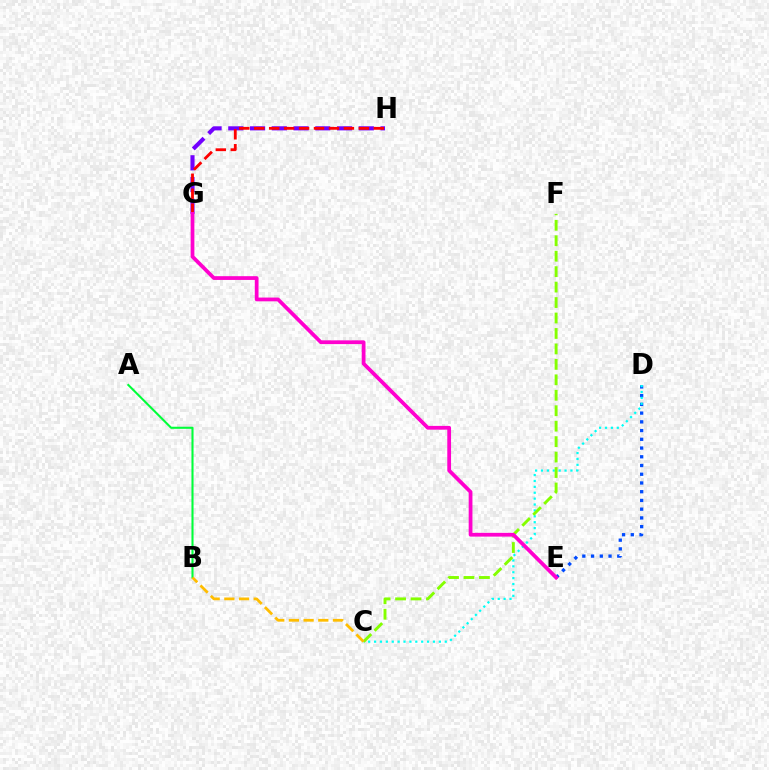{('D', 'E'): [{'color': '#004bff', 'line_style': 'dotted', 'thickness': 2.37}], ('C', 'D'): [{'color': '#00fff6', 'line_style': 'dotted', 'thickness': 1.6}], ('A', 'B'): [{'color': '#00ff39', 'line_style': 'solid', 'thickness': 1.5}], ('G', 'H'): [{'color': '#7200ff', 'line_style': 'dashed', 'thickness': 2.95}, {'color': '#ff0000', 'line_style': 'dashed', 'thickness': 2.03}], ('C', 'F'): [{'color': '#84ff00', 'line_style': 'dashed', 'thickness': 2.1}], ('B', 'C'): [{'color': '#ffbd00', 'line_style': 'dashed', 'thickness': 1.99}], ('E', 'G'): [{'color': '#ff00cf', 'line_style': 'solid', 'thickness': 2.71}]}